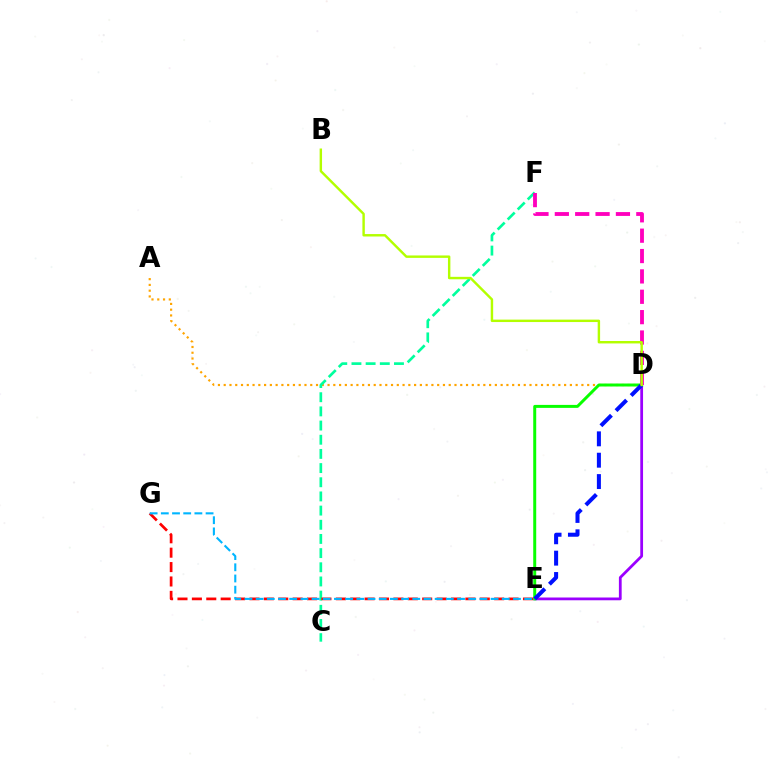{('A', 'D'): [{'color': '#ffa500', 'line_style': 'dotted', 'thickness': 1.57}], ('D', 'E'): [{'color': '#9b00ff', 'line_style': 'solid', 'thickness': 1.99}, {'color': '#08ff00', 'line_style': 'solid', 'thickness': 2.14}, {'color': '#0010ff', 'line_style': 'dashed', 'thickness': 2.9}], ('C', 'F'): [{'color': '#00ff9d', 'line_style': 'dashed', 'thickness': 1.93}], ('E', 'G'): [{'color': '#ff0000', 'line_style': 'dashed', 'thickness': 1.96}, {'color': '#00b5ff', 'line_style': 'dashed', 'thickness': 1.52}], ('D', 'F'): [{'color': '#ff00bd', 'line_style': 'dashed', 'thickness': 2.77}], ('B', 'D'): [{'color': '#b3ff00', 'line_style': 'solid', 'thickness': 1.75}]}